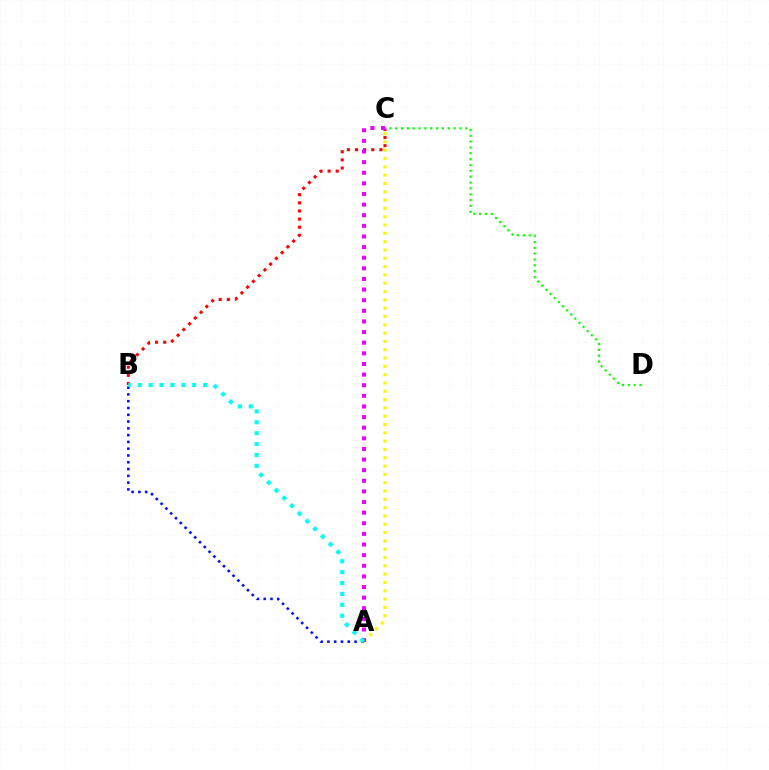{('B', 'C'): [{'color': '#ff0000', 'line_style': 'dotted', 'thickness': 2.21}], ('C', 'D'): [{'color': '#08ff00', 'line_style': 'dotted', 'thickness': 1.59}], ('A', 'B'): [{'color': '#0010ff', 'line_style': 'dotted', 'thickness': 1.84}, {'color': '#00fff6', 'line_style': 'dotted', 'thickness': 2.96}], ('A', 'C'): [{'color': '#fcf500', 'line_style': 'dotted', 'thickness': 2.26}, {'color': '#ee00ff', 'line_style': 'dotted', 'thickness': 2.89}]}